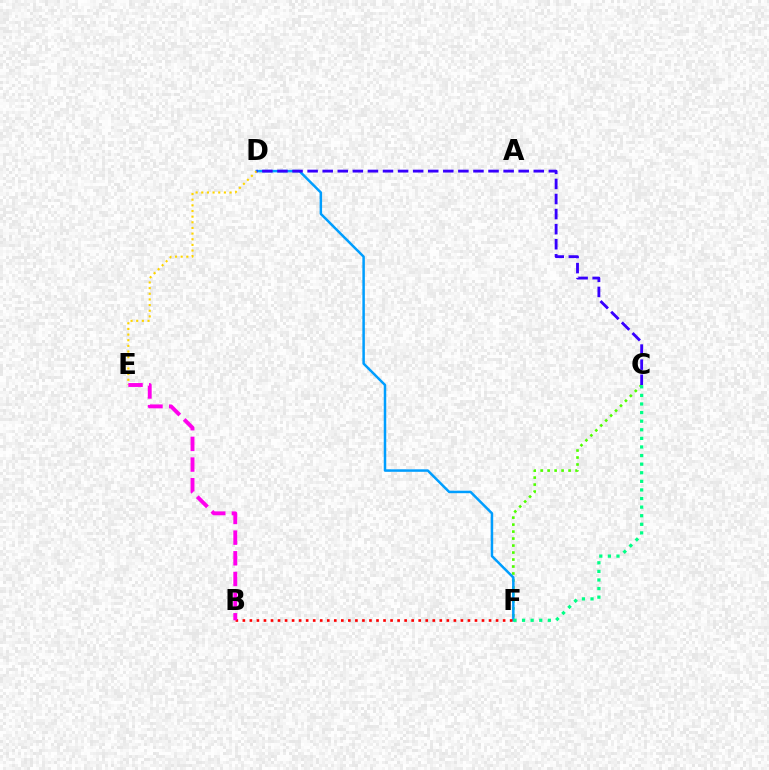{('C', 'F'): [{'color': '#4fff00', 'line_style': 'dotted', 'thickness': 1.9}, {'color': '#00ff86', 'line_style': 'dotted', 'thickness': 2.33}], ('D', 'F'): [{'color': '#009eff', 'line_style': 'solid', 'thickness': 1.8}], ('B', 'F'): [{'color': '#ff0000', 'line_style': 'dotted', 'thickness': 1.91}], ('D', 'E'): [{'color': '#ffd500', 'line_style': 'dotted', 'thickness': 1.54}], ('C', 'D'): [{'color': '#3700ff', 'line_style': 'dashed', 'thickness': 2.05}], ('B', 'E'): [{'color': '#ff00ed', 'line_style': 'dashed', 'thickness': 2.81}]}